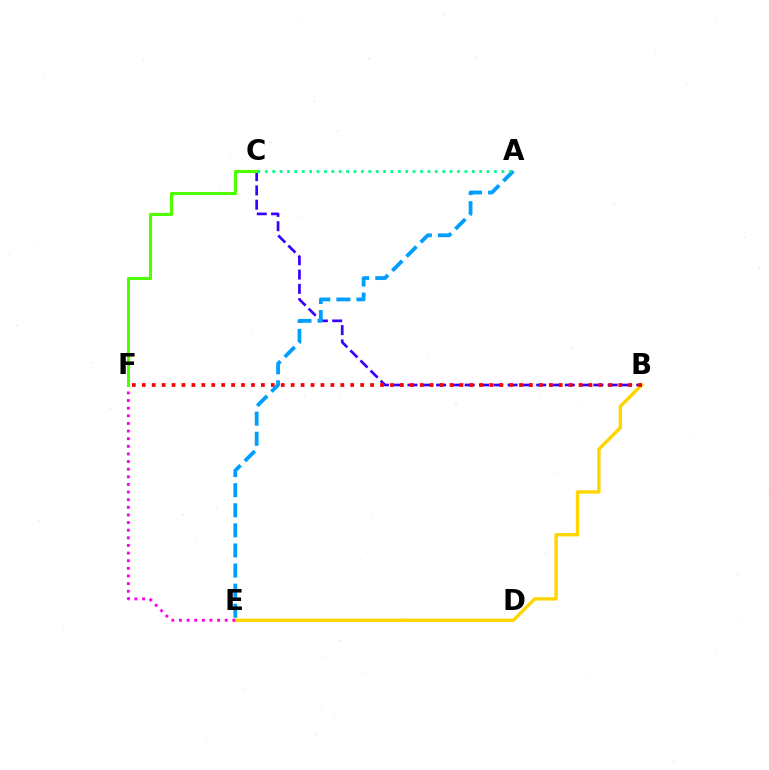{('B', 'C'): [{'color': '#3700ff', 'line_style': 'dashed', 'thickness': 1.94}], ('B', 'E'): [{'color': '#ffd500', 'line_style': 'solid', 'thickness': 2.42}], ('B', 'F'): [{'color': '#ff0000', 'line_style': 'dotted', 'thickness': 2.7}], ('A', 'E'): [{'color': '#009eff', 'line_style': 'dashed', 'thickness': 2.73}], ('E', 'F'): [{'color': '#ff00ed', 'line_style': 'dotted', 'thickness': 2.07}], ('C', 'F'): [{'color': '#4fff00', 'line_style': 'solid', 'thickness': 2.21}], ('A', 'C'): [{'color': '#00ff86', 'line_style': 'dotted', 'thickness': 2.01}]}